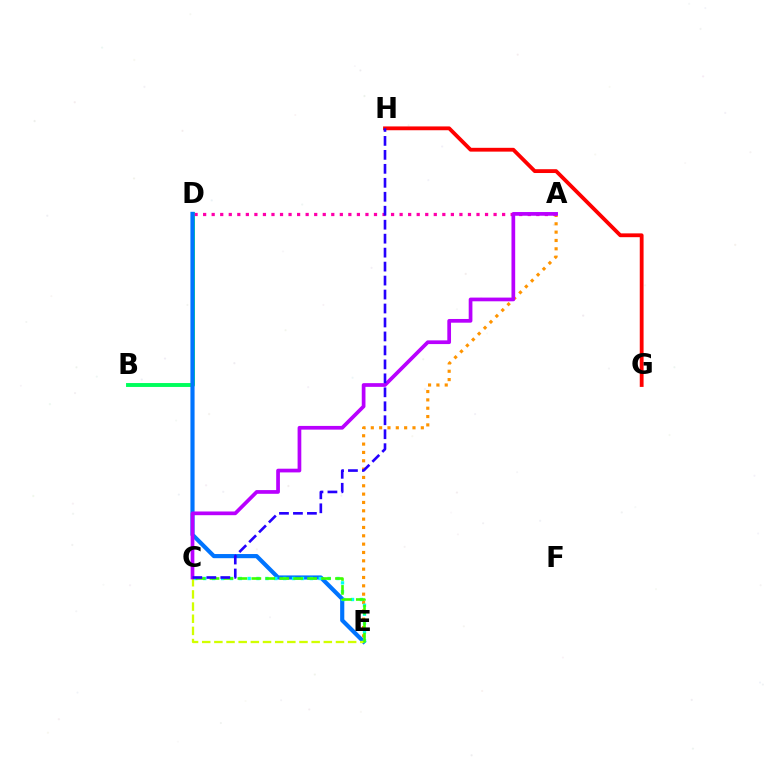{('G', 'H'): [{'color': '#ff0000', 'line_style': 'solid', 'thickness': 2.75}], ('B', 'D'): [{'color': '#00ff5c', 'line_style': 'solid', 'thickness': 2.81}], ('A', 'E'): [{'color': '#ff9400', 'line_style': 'dotted', 'thickness': 2.27}], ('A', 'D'): [{'color': '#ff00ac', 'line_style': 'dotted', 'thickness': 2.32}], ('D', 'E'): [{'color': '#0074ff', 'line_style': 'solid', 'thickness': 2.99}], ('C', 'E'): [{'color': '#00fff6', 'line_style': 'dotted', 'thickness': 2.41}, {'color': '#d1ff00', 'line_style': 'dashed', 'thickness': 1.65}, {'color': '#3dff00', 'line_style': 'dashed', 'thickness': 1.89}], ('A', 'C'): [{'color': '#b900ff', 'line_style': 'solid', 'thickness': 2.67}], ('C', 'H'): [{'color': '#2500ff', 'line_style': 'dashed', 'thickness': 1.9}]}